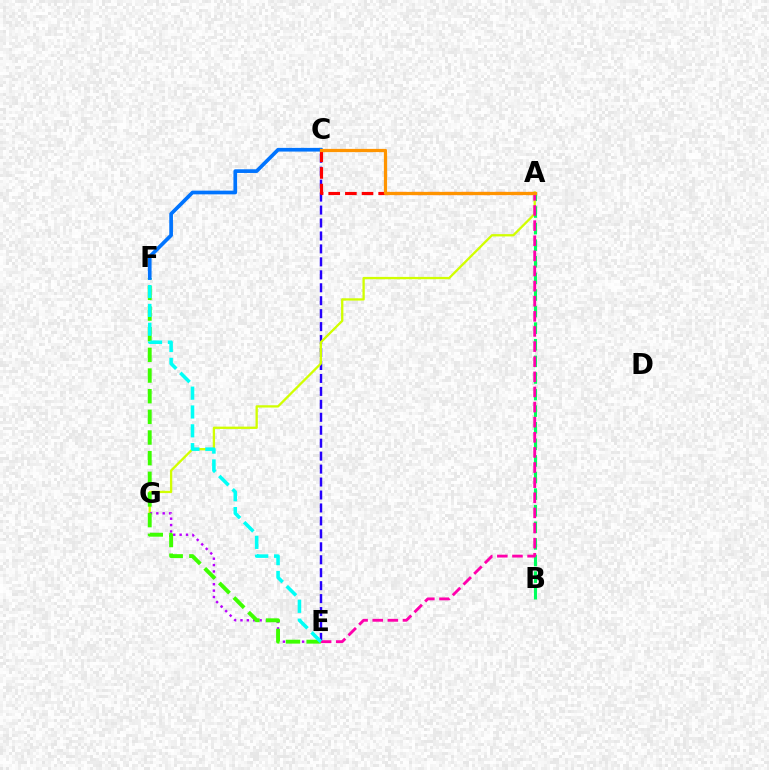{('A', 'B'): [{'color': '#00ff5c', 'line_style': 'dashed', 'thickness': 2.25}], ('C', 'E'): [{'color': '#2500ff', 'line_style': 'dashed', 'thickness': 1.76}], ('A', 'G'): [{'color': '#d1ff00', 'line_style': 'solid', 'thickness': 1.66}], ('A', 'C'): [{'color': '#ff0000', 'line_style': 'dashed', 'thickness': 2.26}, {'color': '#ff9400', 'line_style': 'solid', 'thickness': 2.32}], ('A', 'E'): [{'color': '#ff00ac', 'line_style': 'dashed', 'thickness': 2.05}], ('E', 'G'): [{'color': '#b900ff', 'line_style': 'dotted', 'thickness': 1.74}], ('E', 'F'): [{'color': '#3dff00', 'line_style': 'dashed', 'thickness': 2.81}, {'color': '#00fff6', 'line_style': 'dashed', 'thickness': 2.56}], ('C', 'F'): [{'color': '#0074ff', 'line_style': 'solid', 'thickness': 2.66}]}